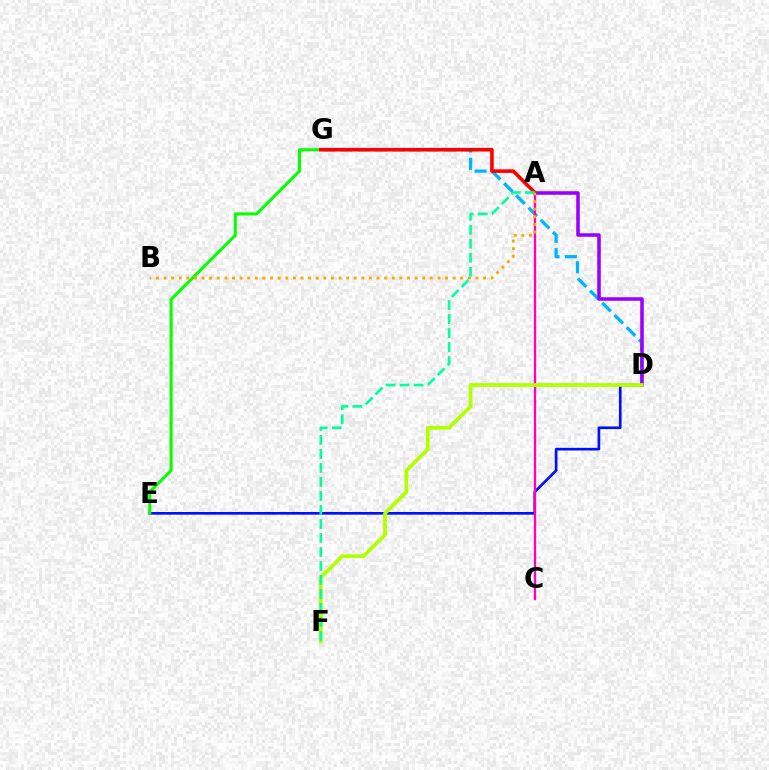{('D', 'E'): [{'color': '#0010ff', 'line_style': 'solid', 'thickness': 1.91}], ('D', 'G'): [{'color': '#00b5ff', 'line_style': 'dashed', 'thickness': 2.35}], ('A', 'C'): [{'color': '#ff00bd', 'line_style': 'solid', 'thickness': 1.66}], ('E', 'G'): [{'color': '#08ff00', 'line_style': 'solid', 'thickness': 2.21}], ('A', 'D'): [{'color': '#9b00ff', 'line_style': 'solid', 'thickness': 2.56}], ('D', 'F'): [{'color': '#b3ff00', 'line_style': 'solid', 'thickness': 2.69}], ('A', 'G'): [{'color': '#ff0000', 'line_style': 'solid', 'thickness': 2.58}], ('A', 'B'): [{'color': '#ffa500', 'line_style': 'dotted', 'thickness': 2.07}], ('A', 'F'): [{'color': '#00ff9d', 'line_style': 'dashed', 'thickness': 1.9}]}